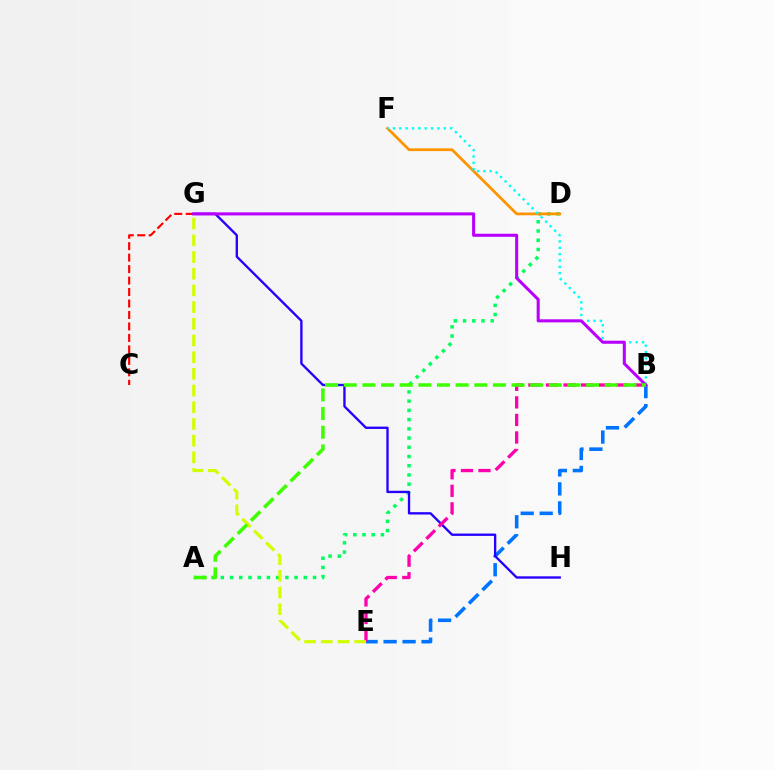{('C', 'G'): [{'color': '#ff0000', 'line_style': 'dashed', 'thickness': 1.56}], ('A', 'D'): [{'color': '#00ff5c', 'line_style': 'dotted', 'thickness': 2.51}], ('B', 'E'): [{'color': '#0074ff', 'line_style': 'dashed', 'thickness': 2.58}, {'color': '#ff00ac', 'line_style': 'dashed', 'thickness': 2.39}], ('G', 'H'): [{'color': '#2500ff', 'line_style': 'solid', 'thickness': 1.69}], ('D', 'F'): [{'color': '#ff9400', 'line_style': 'solid', 'thickness': 1.99}], ('B', 'F'): [{'color': '#00fff6', 'line_style': 'dotted', 'thickness': 1.73}], ('B', 'G'): [{'color': '#b900ff', 'line_style': 'solid', 'thickness': 2.2}], ('E', 'G'): [{'color': '#d1ff00', 'line_style': 'dashed', 'thickness': 2.27}], ('A', 'B'): [{'color': '#3dff00', 'line_style': 'dashed', 'thickness': 2.53}]}